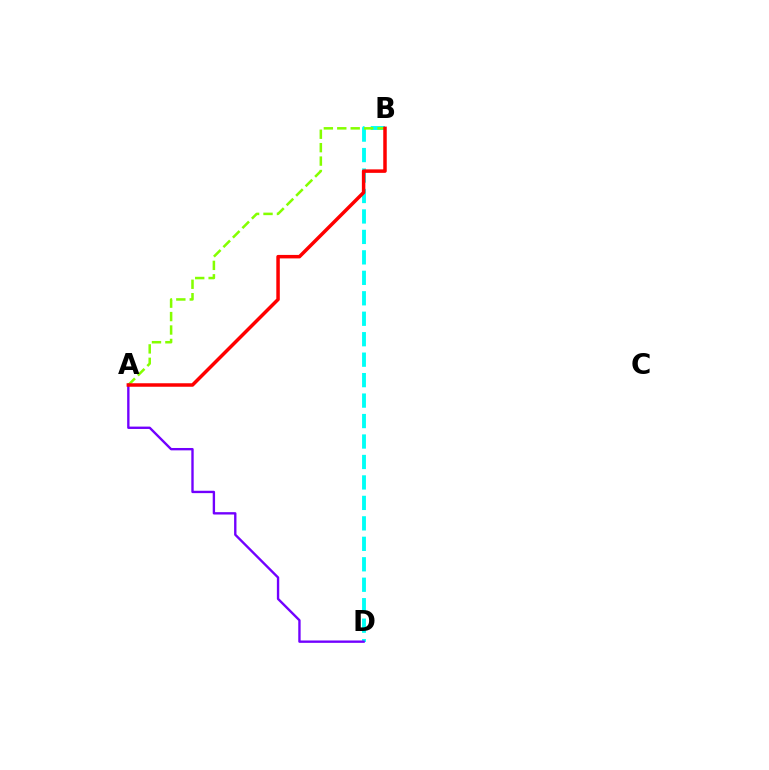{('B', 'D'): [{'color': '#00fff6', 'line_style': 'dashed', 'thickness': 2.78}], ('A', 'B'): [{'color': '#84ff00', 'line_style': 'dashed', 'thickness': 1.82}, {'color': '#ff0000', 'line_style': 'solid', 'thickness': 2.51}], ('A', 'D'): [{'color': '#7200ff', 'line_style': 'solid', 'thickness': 1.7}]}